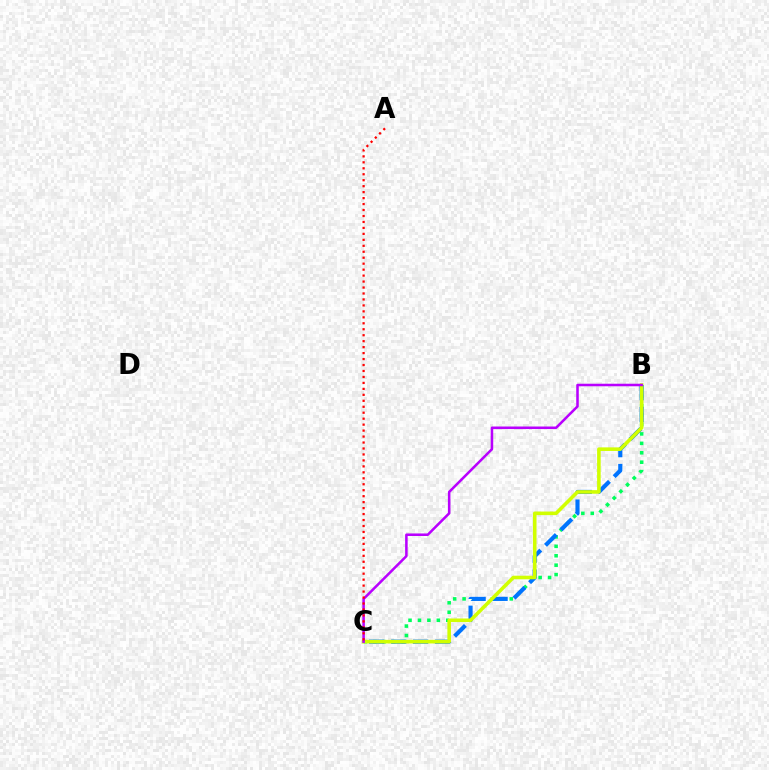{('B', 'C'): [{'color': '#00ff5c', 'line_style': 'dotted', 'thickness': 2.56}, {'color': '#0074ff', 'line_style': 'dashed', 'thickness': 2.98}, {'color': '#d1ff00', 'line_style': 'solid', 'thickness': 2.58}, {'color': '#b900ff', 'line_style': 'solid', 'thickness': 1.83}], ('A', 'C'): [{'color': '#ff0000', 'line_style': 'dotted', 'thickness': 1.62}]}